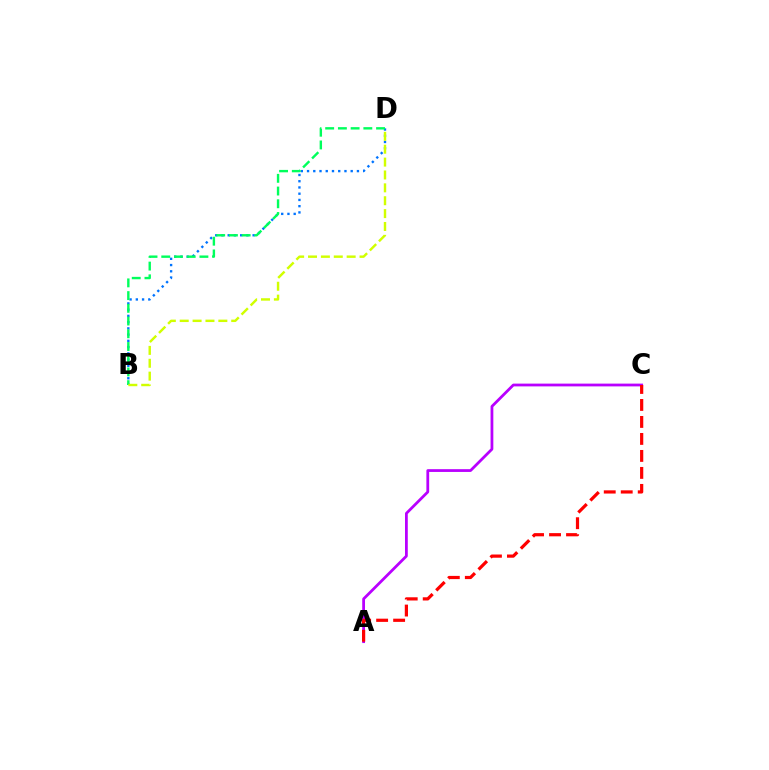{('A', 'C'): [{'color': '#b900ff', 'line_style': 'solid', 'thickness': 2.0}, {'color': '#ff0000', 'line_style': 'dashed', 'thickness': 2.31}], ('B', 'D'): [{'color': '#0074ff', 'line_style': 'dotted', 'thickness': 1.69}, {'color': '#00ff5c', 'line_style': 'dashed', 'thickness': 1.73}, {'color': '#d1ff00', 'line_style': 'dashed', 'thickness': 1.75}]}